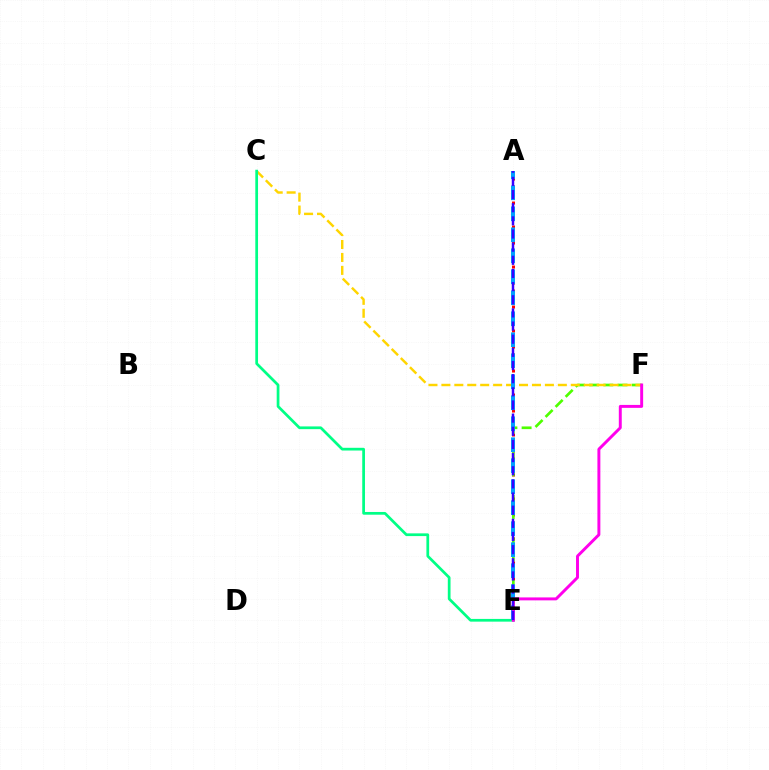{('A', 'E'): [{'color': '#ff0000', 'line_style': 'dotted', 'thickness': 2.17}, {'color': '#009eff', 'line_style': 'dashed', 'thickness': 2.85}, {'color': '#3700ff', 'line_style': 'dashed', 'thickness': 1.79}], ('E', 'F'): [{'color': '#4fff00', 'line_style': 'dashed', 'thickness': 1.93}, {'color': '#ff00ed', 'line_style': 'solid', 'thickness': 2.12}], ('C', 'F'): [{'color': '#ffd500', 'line_style': 'dashed', 'thickness': 1.76}], ('C', 'E'): [{'color': '#00ff86', 'line_style': 'solid', 'thickness': 1.96}]}